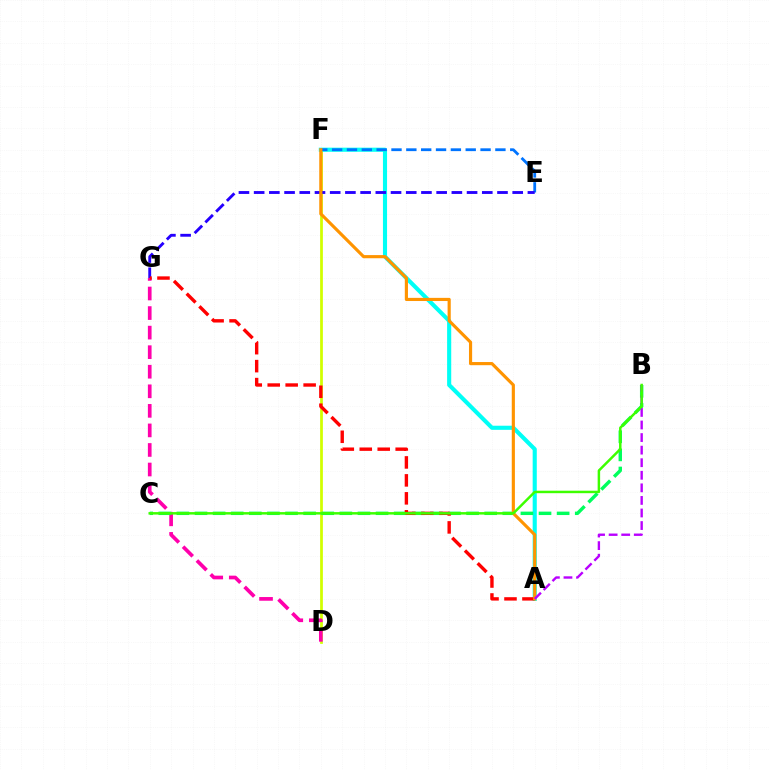{('D', 'F'): [{'color': '#d1ff00', 'line_style': 'solid', 'thickness': 1.98}], ('A', 'F'): [{'color': '#00fff6', 'line_style': 'solid', 'thickness': 2.96}, {'color': '#ff9400', 'line_style': 'solid', 'thickness': 2.27}], ('D', 'G'): [{'color': '#ff00ac', 'line_style': 'dashed', 'thickness': 2.66}], ('E', 'F'): [{'color': '#0074ff', 'line_style': 'dashed', 'thickness': 2.02}], ('B', 'C'): [{'color': '#00ff5c', 'line_style': 'dashed', 'thickness': 2.46}, {'color': '#3dff00', 'line_style': 'solid', 'thickness': 1.78}], ('E', 'G'): [{'color': '#2500ff', 'line_style': 'dashed', 'thickness': 2.07}], ('A', 'G'): [{'color': '#ff0000', 'line_style': 'dashed', 'thickness': 2.44}], ('A', 'B'): [{'color': '#b900ff', 'line_style': 'dashed', 'thickness': 1.71}]}